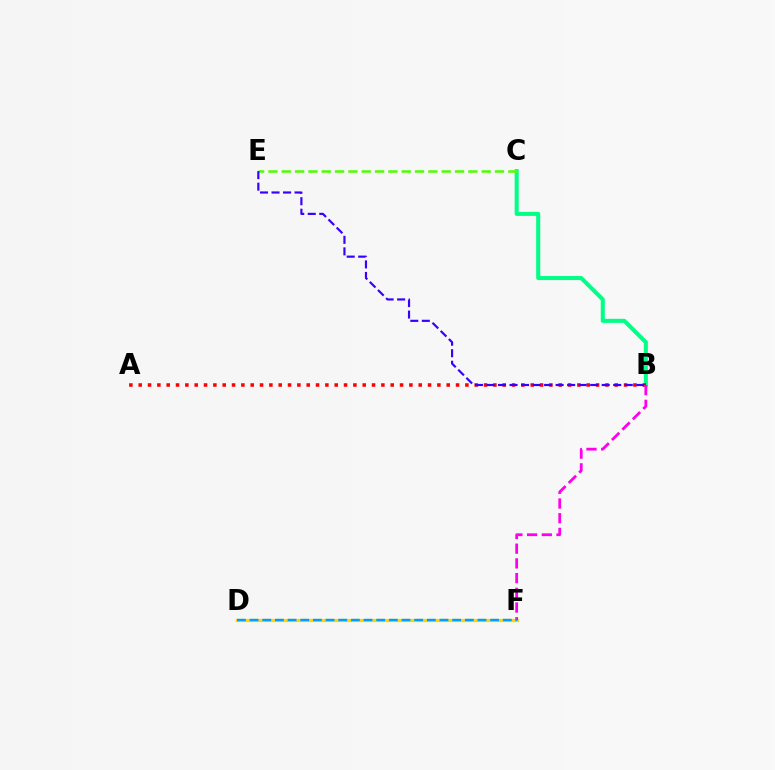{('B', 'C'): [{'color': '#00ff86', 'line_style': 'solid', 'thickness': 2.91}], ('C', 'E'): [{'color': '#4fff00', 'line_style': 'dashed', 'thickness': 1.81}], ('A', 'B'): [{'color': '#ff0000', 'line_style': 'dotted', 'thickness': 2.54}], ('D', 'F'): [{'color': '#ffd500', 'line_style': 'solid', 'thickness': 2.33}, {'color': '#009eff', 'line_style': 'dashed', 'thickness': 1.72}], ('B', 'E'): [{'color': '#3700ff', 'line_style': 'dashed', 'thickness': 1.57}], ('B', 'F'): [{'color': '#ff00ed', 'line_style': 'dashed', 'thickness': 2.0}]}